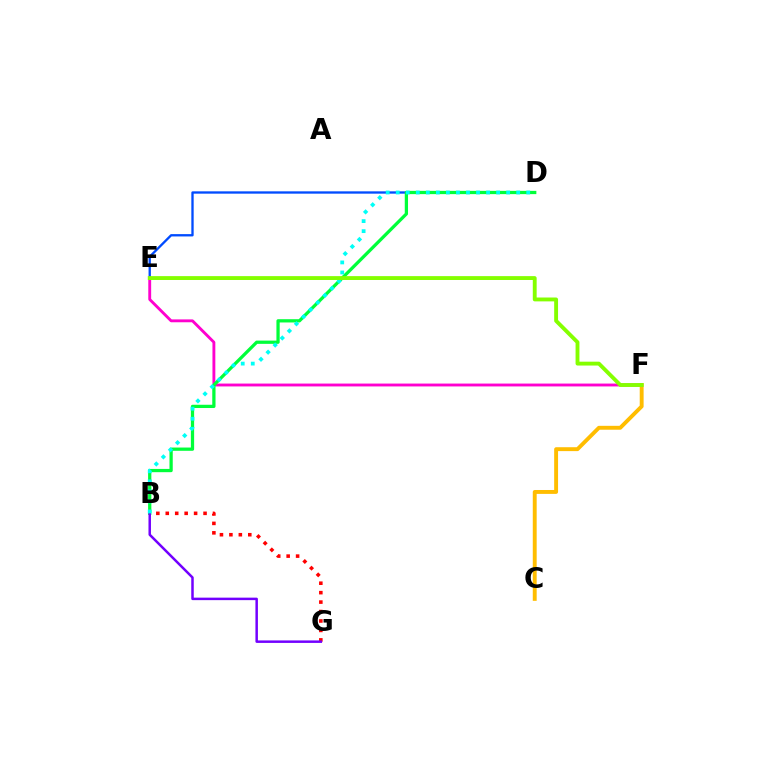{('D', 'E'): [{'color': '#004bff', 'line_style': 'solid', 'thickness': 1.68}], ('E', 'F'): [{'color': '#ff00cf', 'line_style': 'solid', 'thickness': 2.06}, {'color': '#84ff00', 'line_style': 'solid', 'thickness': 2.79}], ('C', 'F'): [{'color': '#ffbd00', 'line_style': 'solid', 'thickness': 2.81}], ('B', 'D'): [{'color': '#00ff39', 'line_style': 'solid', 'thickness': 2.35}, {'color': '#00fff6', 'line_style': 'dotted', 'thickness': 2.73}], ('B', 'G'): [{'color': '#ff0000', 'line_style': 'dotted', 'thickness': 2.57}, {'color': '#7200ff', 'line_style': 'solid', 'thickness': 1.79}]}